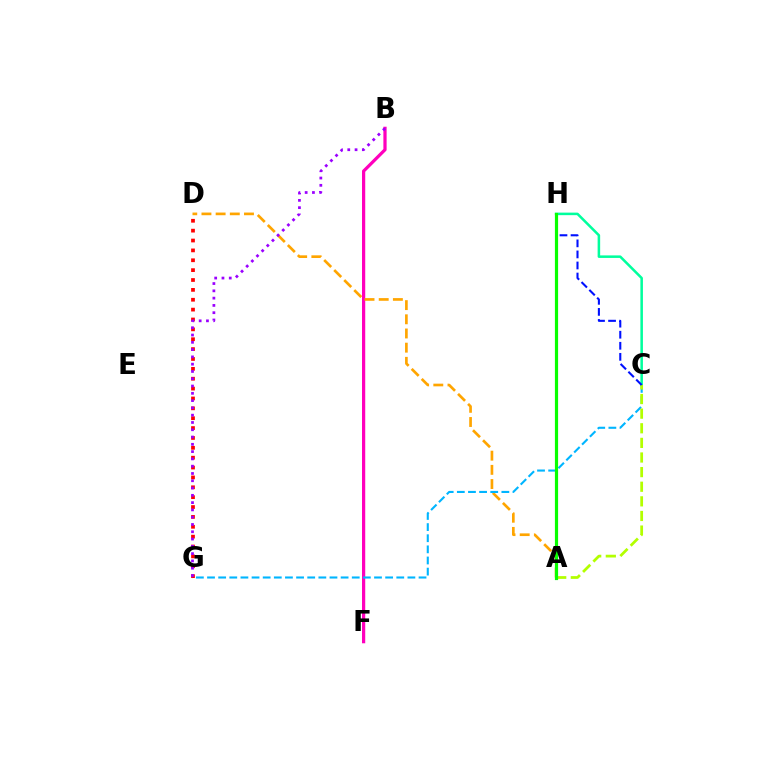{('C', 'H'): [{'color': '#00ff9d', 'line_style': 'solid', 'thickness': 1.83}, {'color': '#0010ff', 'line_style': 'dashed', 'thickness': 1.5}], ('D', 'G'): [{'color': '#ff0000', 'line_style': 'dotted', 'thickness': 2.68}], ('B', 'F'): [{'color': '#ff00bd', 'line_style': 'solid', 'thickness': 2.32}], ('A', 'D'): [{'color': '#ffa500', 'line_style': 'dashed', 'thickness': 1.93}], ('C', 'G'): [{'color': '#00b5ff', 'line_style': 'dashed', 'thickness': 1.51}], ('B', 'G'): [{'color': '#9b00ff', 'line_style': 'dotted', 'thickness': 1.98}], ('A', 'C'): [{'color': '#b3ff00', 'line_style': 'dashed', 'thickness': 1.99}], ('A', 'H'): [{'color': '#08ff00', 'line_style': 'solid', 'thickness': 2.29}]}